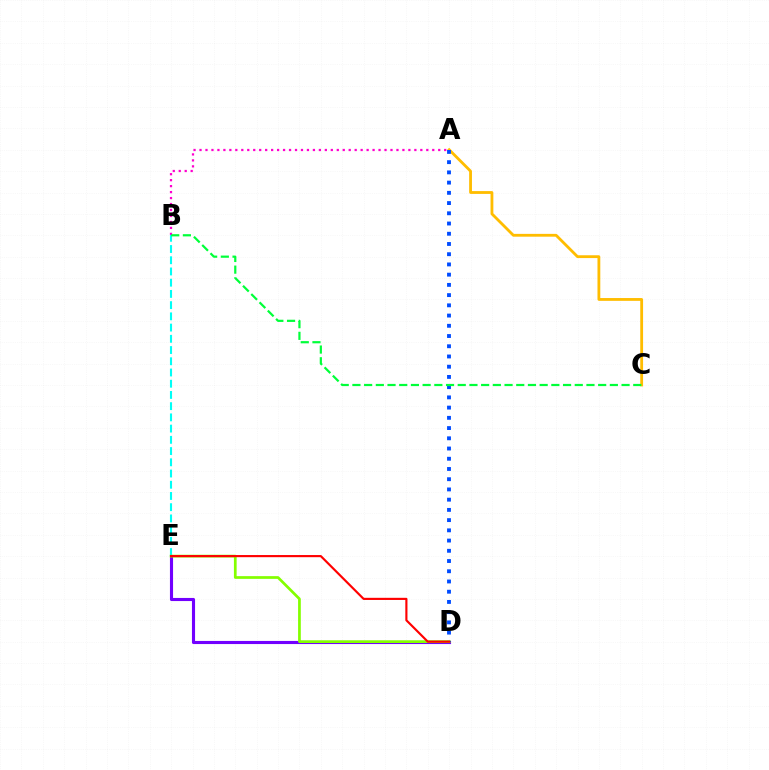{('D', 'E'): [{'color': '#7200ff', 'line_style': 'solid', 'thickness': 2.24}, {'color': '#84ff00', 'line_style': 'solid', 'thickness': 1.96}, {'color': '#ff0000', 'line_style': 'solid', 'thickness': 1.55}], ('B', 'E'): [{'color': '#00fff6', 'line_style': 'dashed', 'thickness': 1.52}], ('A', 'C'): [{'color': '#ffbd00', 'line_style': 'solid', 'thickness': 2.03}], ('A', 'D'): [{'color': '#004bff', 'line_style': 'dotted', 'thickness': 2.78}], ('A', 'B'): [{'color': '#ff00cf', 'line_style': 'dotted', 'thickness': 1.62}], ('B', 'C'): [{'color': '#00ff39', 'line_style': 'dashed', 'thickness': 1.59}]}